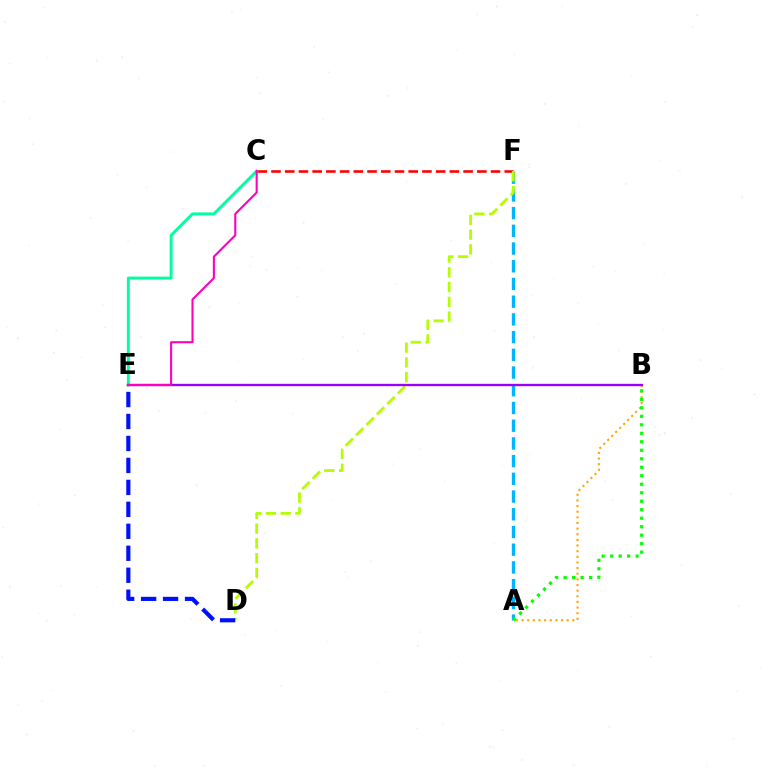{('C', 'F'): [{'color': '#ff0000', 'line_style': 'dashed', 'thickness': 1.86}], ('A', 'F'): [{'color': '#00b5ff', 'line_style': 'dashed', 'thickness': 2.41}], ('C', 'E'): [{'color': '#00ff9d', 'line_style': 'solid', 'thickness': 2.12}, {'color': '#ff00bd', 'line_style': 'solid', 'thickness': 1.51}], ('A', 'B'): [{'color': '#ffa500', 'line_style': 'dotted', 'thickness': 1.53}, {'color': '#08ff00', 'line_style': 'dotted', 'thickness': 2.31}], ('D', 'F'): [{'color': '#b3ff00', 'line_style': 'dashed', 'thickness': 2.01}], ('D', 'E'): [{'color': '#0010ff', 'line_style': 'dashed', 'thickness': 2.98}], ('B', 'E'): [{'color': '#9b00ff', 'line_style': 'solid', 'thickness': 1.68}]}